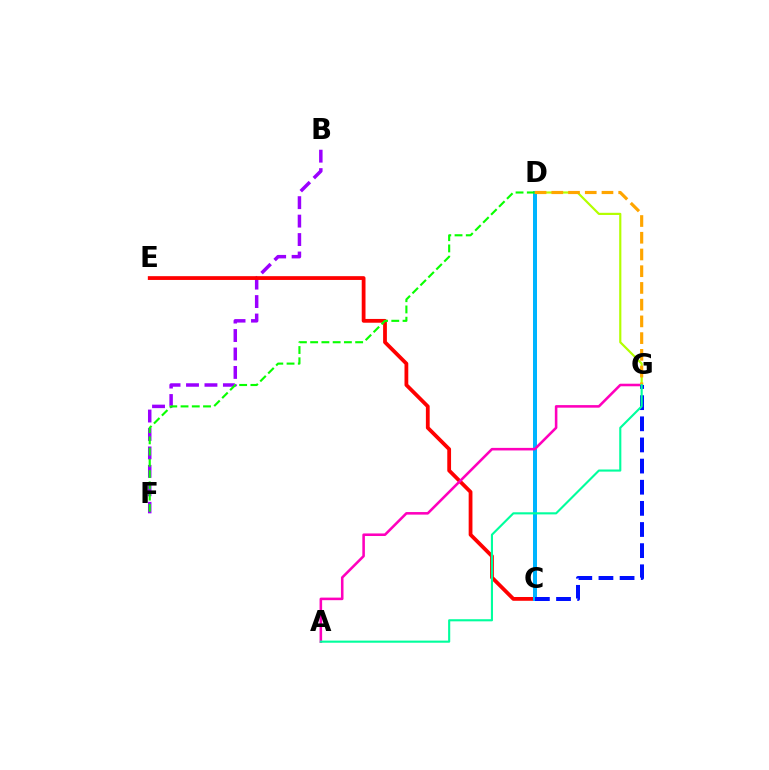{('B', 'F'): [{'color': '#9b00ff', 'line_style': 'dashed', 'thickness': 2.51}], ('C', 'E'): [{'color': '#ff0000', 'line_style': 'solid', 'thickness': 2.72}], ('D', 'G'): [{'color': '#b3ff00', 'line_style': 'solid', 'thickness': 1.57}, {'color': '#ffa500', 'line_style': 'dashed', 'thickness': 2.27}], ('C', 'D'): [{'color': '#00b5ff', 'line_style': 'solid', 'thickness': 2.88}], ('A', 'G'): [{'color': '#ff00bd', 'line_style': 'solid', 'thickness': 1.85}, {'color': '#00ff9d', 'line_style': 'solid', 'thickness': 1.52}], ('D', 'F'): [{'color': '#08ff00', 'line_style': 'dashed', 'thickness': 1.53}], ('C', 'G'): [{'color': '#0010ff', 'line_style': 'dashed', 'thickness': 2.87}]}